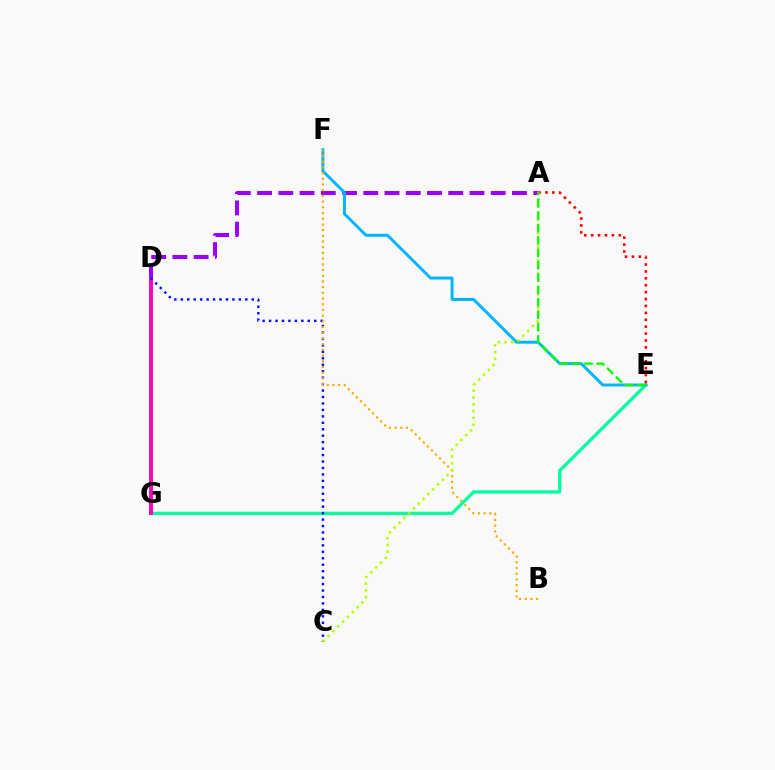{('E', 'G'): [{'color': '#00ff9d', 'line_style': 'solid', 'thickness': 2.35}], ('D', 'G'): [{'color': '#ff00bd', 'line_style': 'solid', 'thickness': 2.8}], ('C', 'D'): [{'color': '#0010ff', 'line_style': 'dotted', 'thickness': 1.75}], ('A', 'D'): [{'color': '#9b00ff', 'line_style': 'dashed', 'thickness': 2.89}], ('E', 'F'): [{'color': '#00b5ff', 'line_style': 'solid', 'thickness': 2.12}], ('B', 'F'): [{'color': '#ffa500', 'line_style': 'dotted', 'thickness': 1.55}], ('A', 'E'): [{'color': '#ff0000', 'line_style': 'dotted', 'thickness': 1.88}, {'color': '#08ff00', 'line_style': 'dashed', 'thickness': 1.68}], ('A', 'C'): [{'color': '#b3ff00', 'line_style': 'dotted', 'thickness': 1.85}]}